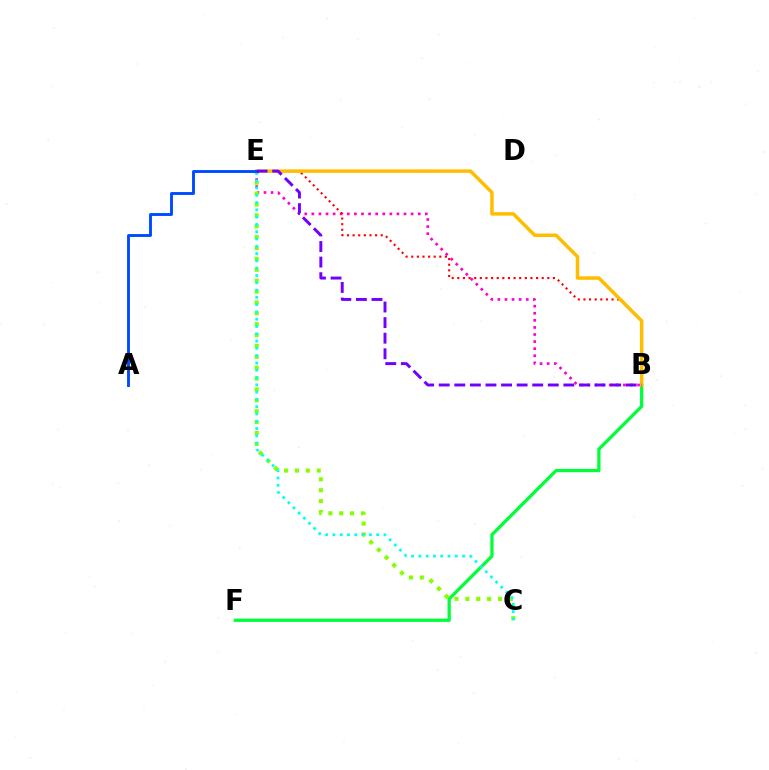{('B', 'E'): [{'color': '#ff00cf', 'line_style': 'dotted', 'thickness': 1.93}, {'color': '#ff0000', 'line_style': 'dotted', 'thickness': 1.53}, {'color': '#ffbd00', 'line_style': 'solid', 'thickness': 2.51}, {'color': '#7200ff', 'line_style': 'dashed', 'thickness': 2.12}], ('B', 'F'): [{'color': '#00ff39', 'line_style': 'solid', 'thickness': 2.35}], ('C', 'E'): [{'color': '#84ff00', 'line_style': 'dotted', 'thickness': 2.96}, {'color': '#00fff6', 'line_style': 'dotted', 'thickness': 1.98}], ('A', 'E'): [{'color': '#004bff', 'line_style': 'solid', 'thickness': 2.09}]}